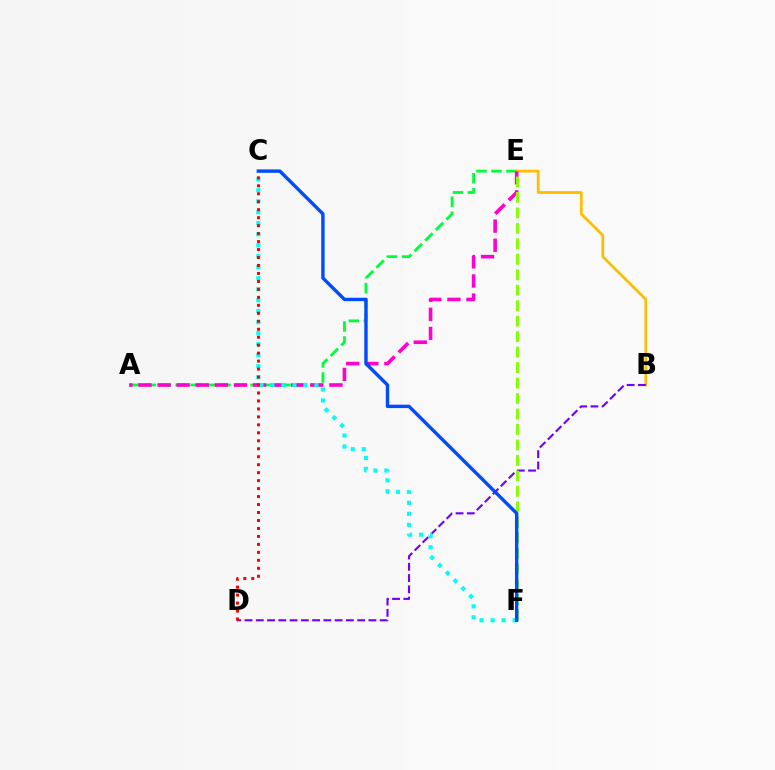{('A', 'E'): [{'color': '#00ff39', 'line_style': 'dashed', 'thickness': 2.04}, {'color': '#ff00cf', 'line_style': 'dashed', 'thickness': 2.59}], ('B', 'E'): [{'color': '#ffbd00', 'line_style': 'solid', 'thickness': 1.98}], ('B', 'D'): [{'color': '#7200ff', 'line_style': 'dashed', 'thickness': 1.53}], ('C', 'F'): [{'color': '#00fff6', 'line_style': 'dotted', 'thickness': 2.99}, {'color': '#004bff', 'line_style': 'solid', 'thickness': 2.45}], ('C', 'D'): [{'color': '#ff0000', 'line_style': 'dotted', 'thickness': 2.16}], ('E', 'F'): [{'color': '#84ff00', 'line_style': 'dashed', 'thickness': 2.1}]}